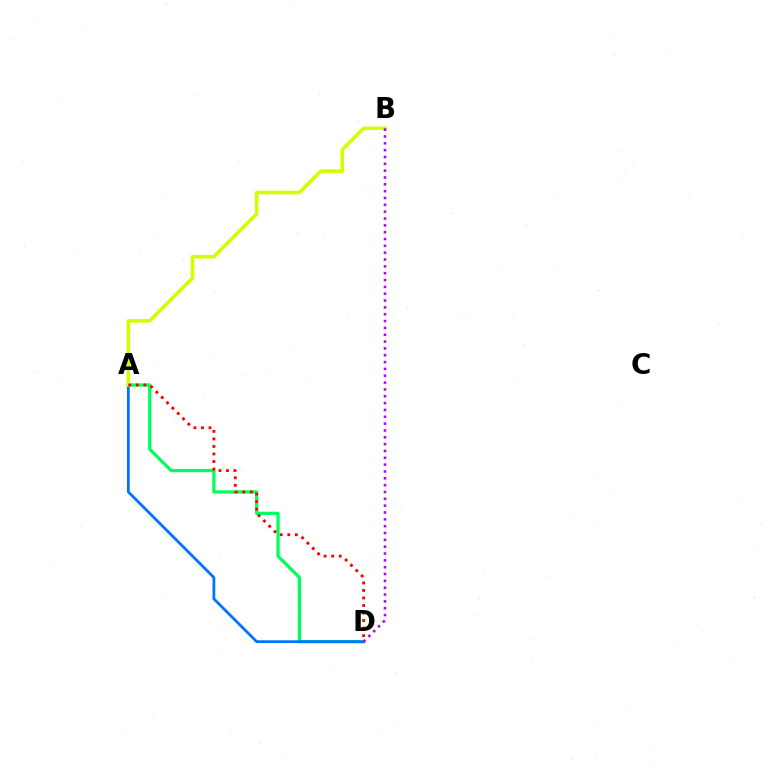{('A', 'D'): [{'color': '#00ff5c', 'line_style': 'solid', 'thickness': 2.34}, {'color': '#0074ff', 'line_style': 'solid', 'thickness': 2.0}, {'color': '#ff0000', 'line_style': 'dotted', 'thickness': 2.05}], ('A', 'B'): [{'color': '#d1ff00', 'line_style': 'solid', 'thickness': 2.57}], ('B', 'D'): [{'color': '#b900ff', 'line_style': 'dotted', 'thickness': 1.86}]}